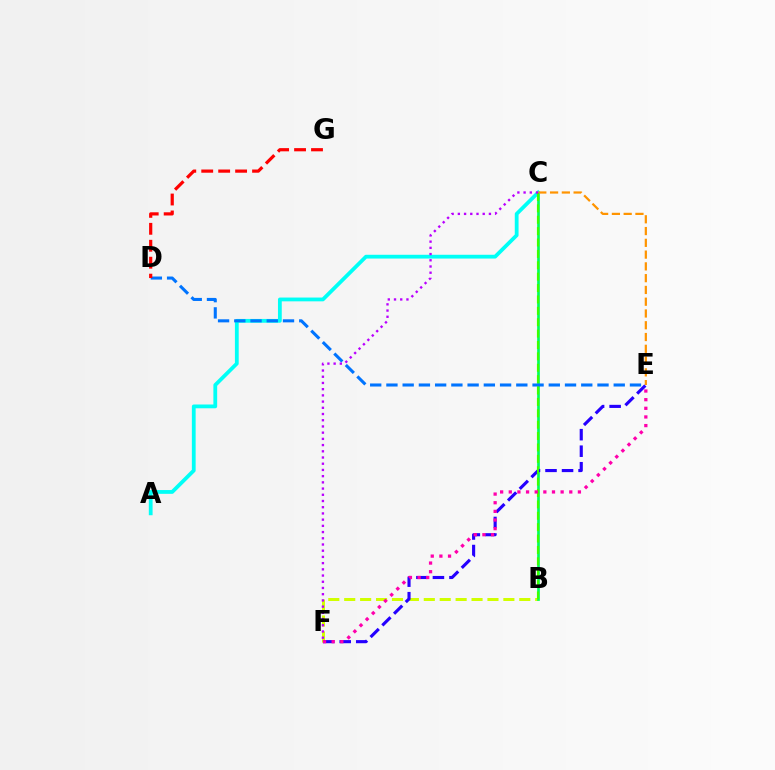{('B', 'F'): [{'color': '#d1ff00', 'line_style': 'dashed', 'thickness': 2.16}], ('B', 'C'): [{'color': '#00ff5c', 'line_style': 'solid', 'thickness': 1.93}, {'color': '#3dff00', 'line_style': 'dashed', 'thickness': 1.55}], ('E', 'F'): [{'color': '#2500ff', 'line_style': 'dashed', 'thickness': 2.25}, {'color': '#ff00ac', 'line_style': 'dotted', 'thickness': 2.35}], ('A', 'C'): [{'color': '#00fff6', 'line_style': 'solid', 'thickness': 2.72}], ('D', 'E'): [{'color': '#0074ff', 'line_style': 'dashed', 'thickness': 2.21}], ('D', 'G'): [{'color': '#ff0000', 'line_style': 'dashed', 'thickness': 2.3}], ('C', 'E'): [{'color': '#ff9400', 'line_style': 'dashed', 'thickness': 1.6}], ('C', 'F'): [{'color': '#b900ff', 'line_style': 'dotted', 'thickness': 1.69}]}